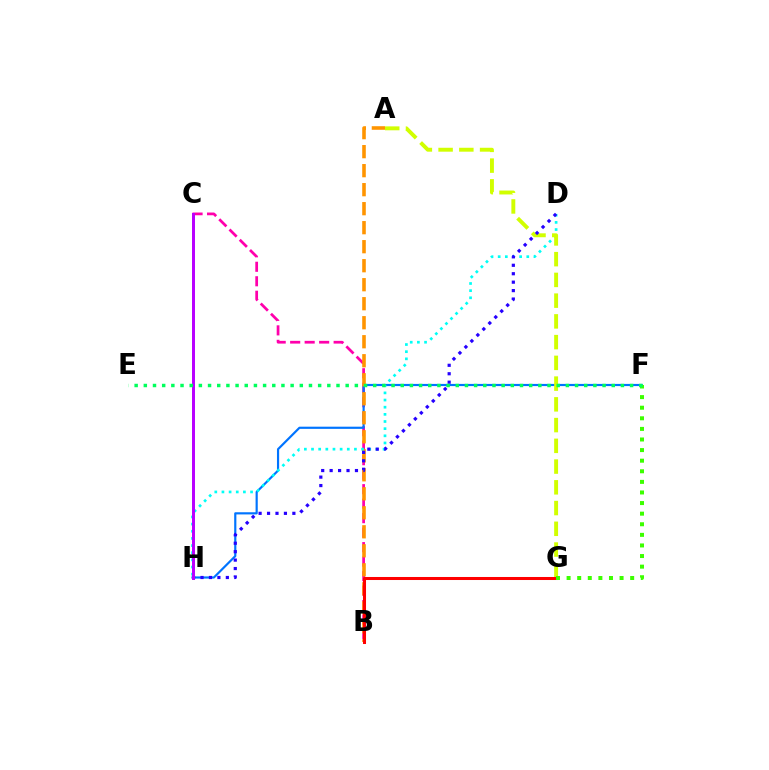{('B', 'C'): [{'color': '#ff00ac', 'line_style': 'dashed', 'thickness': 1.97}], ('F', 'H'): [{'color': '#0074ff', 'line_style': 'solid', 'thickness': 1.57}], ('A', 'B'): [{'color': '#ff9400', 'line_style': 'dashed', 'thickness': 2.58}], ('D', 'H'): [{'color': '#00fff6', 'line_style': 'dotted', 'thickness': 1.94}, {'color': '#2500ff', 'line_style': 'dotted', 'thickness': 2.29}], ('A', 'G'): [{'color': '#d1ff00', 'line_style': 'dashed', 'thickness': 2.82}], ('B', 'G'): [{'color': '#ff0000', 'line_style': 'solid', 'thickness': 2.18}], ('F', 'G'): [{'color': '#3dff00', 'line_style': 'dotted', 'thickness': 2.88}], ('C', 'H'): [{'color': '#b900ff', 'line_style': 'solid', 'thickness': 2.14}], ('E', 'F'): [{'color': '#00ff5c', 'line_style': 'dotted', 'thickness': 2.49}]}